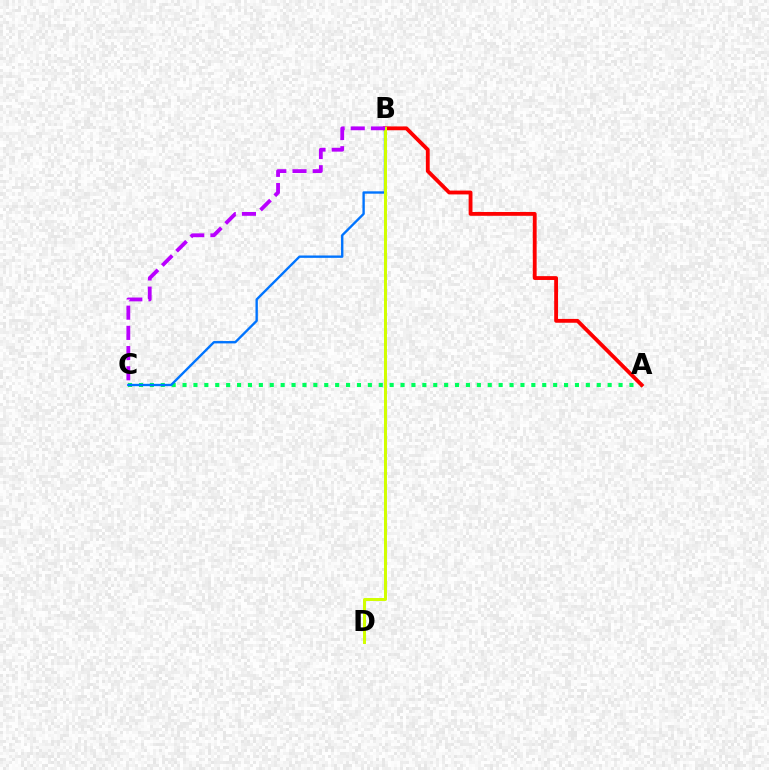{('A', 'C'): [{'color': '#00ff5c', 'line_style': 'dotted', 'thickness': 2.96}], ('A', 'B'): [{'color': '#ff0000', 'line_style': 'solid', 'thickness': 2.76}], ('B', 'C'): [{'color': '#0074ff', 'line_style': 'solid', 'thickness': 1.7}, {'color': '#b900ff', 'line_style': 'dashed', 'thickness': 2.74}], ('B', 'D'): [{'color': '#d1ff00', 'line_style': 'solid', 'thickness': 2.14}]}